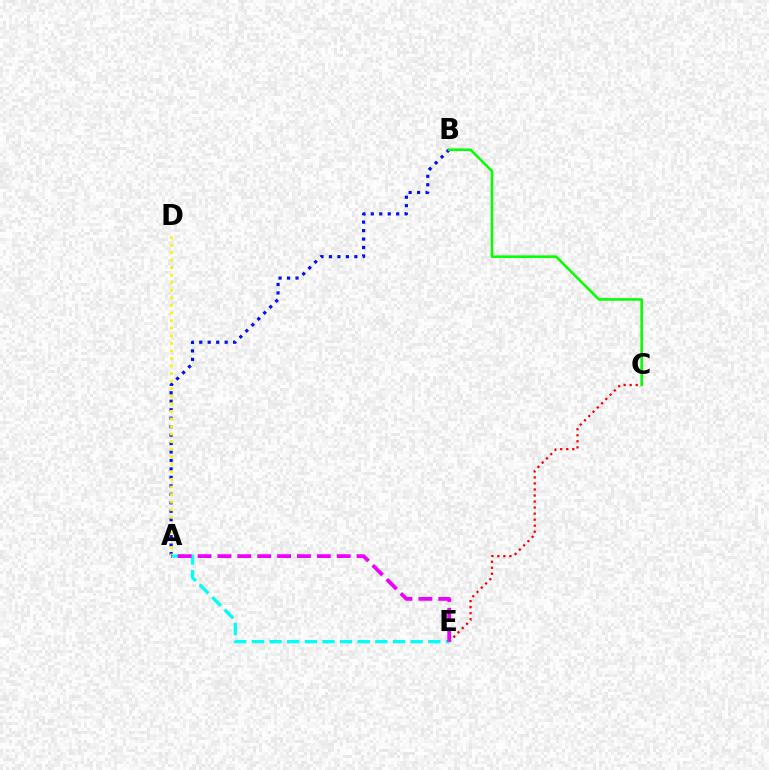{('A', 'B'): [{'color': '#0010ff', 'line_style': 'dotted', 'thickness': 2.3}], ('C', 'E'): [{'color': '#ff0000', 'line_style': 'dotted', 'thickness': 1.64}], ('B', 'C'): [{'color': '#08ff00', 'line_style': 'solid', 'thickness': 1.88}], ('A', 'D'): [{'color': '#fcf500', 'line_style': 'dotted', 'thickness': 2.05}], ('A', 'E'): [{'color': '#00fff6', 'line_style': 'dashed', 'thickness': 2.4}, {'color': '#ee00ff', 'line_style': 'dashed', 'thickness': 2.7}]}